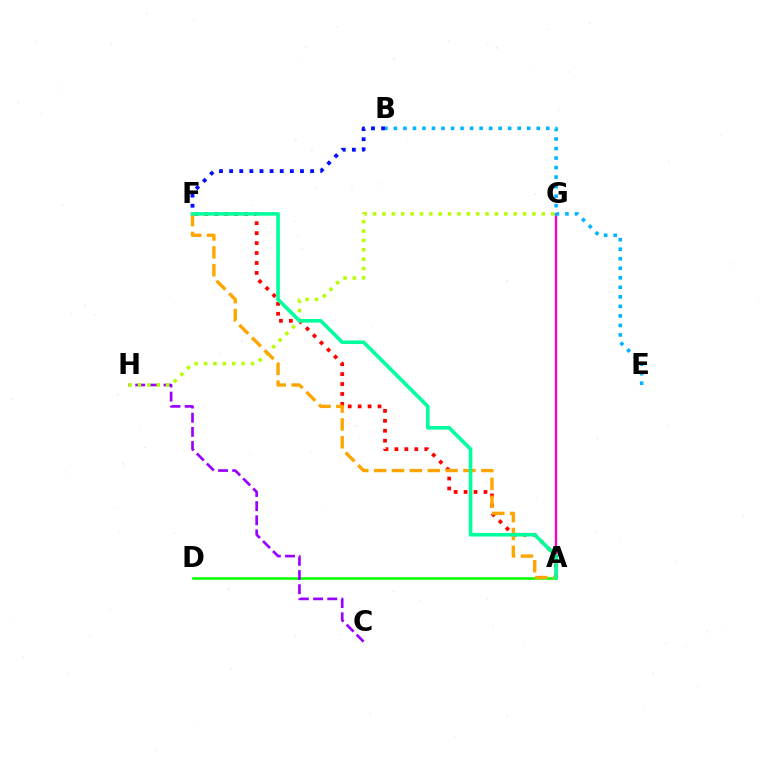{('A', 'D'): [{'color': '#08ff00', 'line_style': 'solid', 'thickness': 1.83}], ('B', 'F'): [{'color': '#0010ff', 'line_style': 'dotted', 'thickness': 2.75}], ('A', 'G'): [{'color': '#ff00bd', 'line_style': 'solid', 'thickness': 1.66}], ('A', 'F'): [{'color': '#ff0000', 'line_style': 'dotted', 'thickness': 2.7}, {'color': '#ffa500', 'line_style': 'dashed', 'thickness': 2.43}, {'color': '#00ff9d', 'line_style': 'solid', 'thickness': 2.6}], ('C', 'H'): [{'color': '#9b00ff', 'line_style': 'dashed', 'thickness': 1.92}], ('G', 'H'): [{'color': '#b3ff00', 'line_style': 'dotted', 'thickness': 2.55}], ('B', 'E'): [{'color': '#00b5ff', 'line_style': 'dotted', 'thickness': 2.59}]}